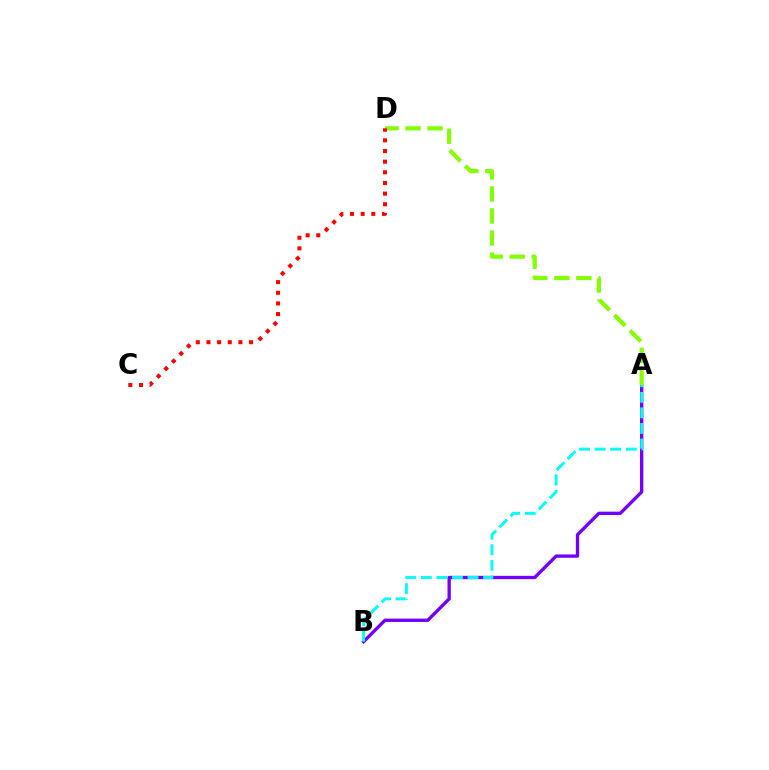{('A', 'B'): [{'color': '#7200ff', 'line_style': 'solid', 'thickness': 2.39}, {'color': '#00fff6', 'line_style': 'dashed', 'thickness': 2.11}], ('A', 'D'): [{'color': '#84ff00', 'line_style': 'dashed', 'thickness': 2.99}], ('C', 'D'): [{'color': '#ff0000', 'line_style': 'dotted', 'thickness': 2.89}]}